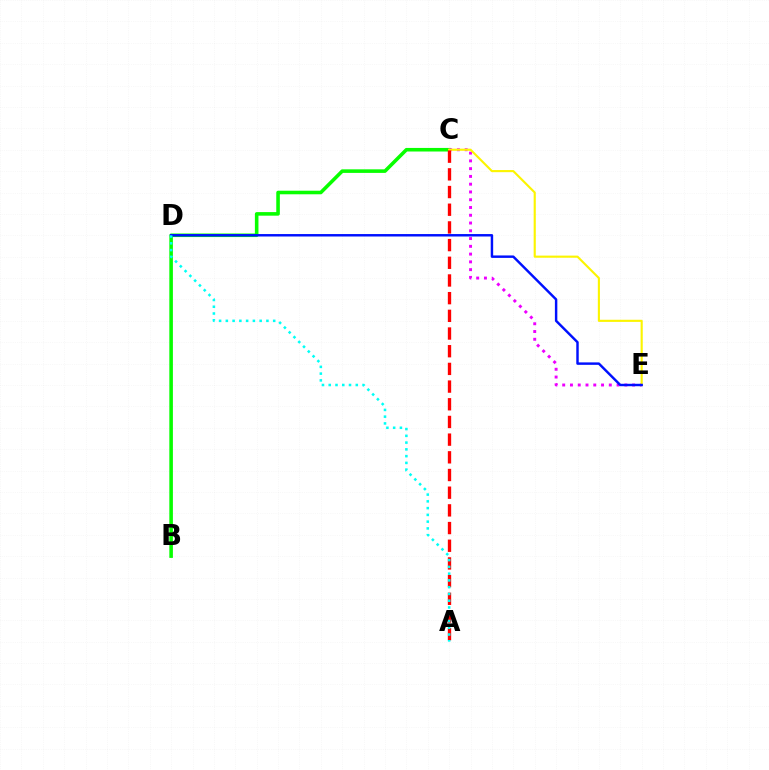{('B', 'C'): [{'color': '#08ff00', 'line_style': 'solid', 'thickness': 2.57}], ('C', 'E'): [{'color': '#ee00ff', 'line_style': 'dotted', 'thickness': 2.11}, {'color': '#fcf500', 'line_style': 'solid', 'thickness': 1.54}], ('D', 'E'): [{'color': '#0010ff', 'line_style': 'solid', 'thickness': 1.76}], ('A', 'C'): [{'color': '#ff0000', 'line_style': 'dashed', 'thickness': 2.4}], ('A', 'D'): [{'color': '#00fff6', 'line_style': 'dotted', 'thickness': 1.84}]}